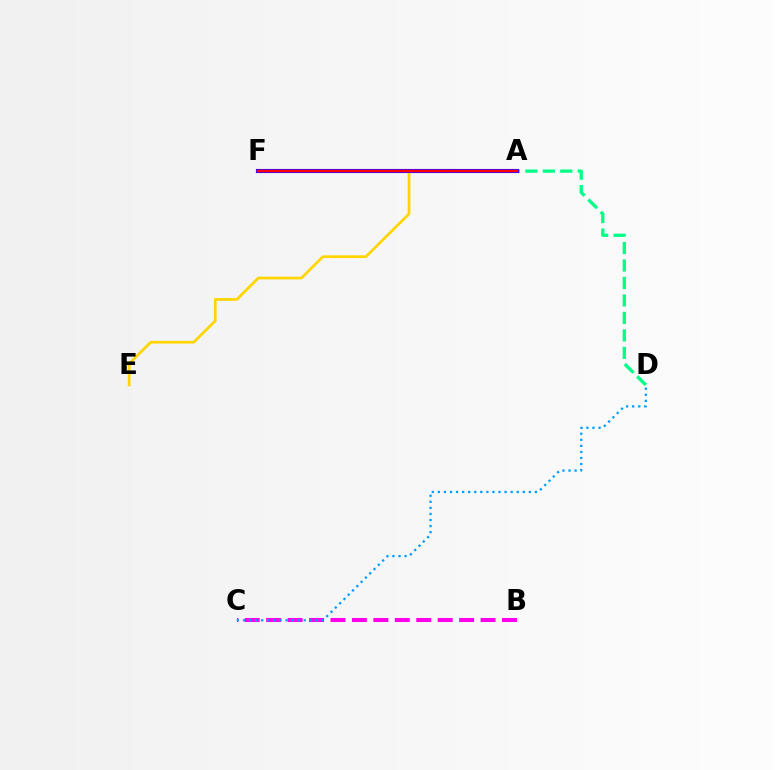{('A', 'D'): [{'color': '#00ff86', 'line_style': 'dashed', 'thickness': 2.37}], ('A', 'F'): [{'color': '#4fff00', 'line_style': 'dotted', 'thickness': 2.71}, {'color': '#3700ff', 'line_style': 'solid', 'thickness': 2.96}, {'color': '#ff0000', 'line_style': 'solid', 'thickness': 1.74}], ('A', 'E'): [{'color': '#ffd500', 'line_style': 'solid', 'thickness': 1.96}], ('B', 'C'): [{'color': '#ff00ed', 'line_style': 'dashed', 'thickness': 2.91}], ('C', 'D'): [{'color': '#009eff', 'line_style': 'dotted', 'thickness': 1.65}]}